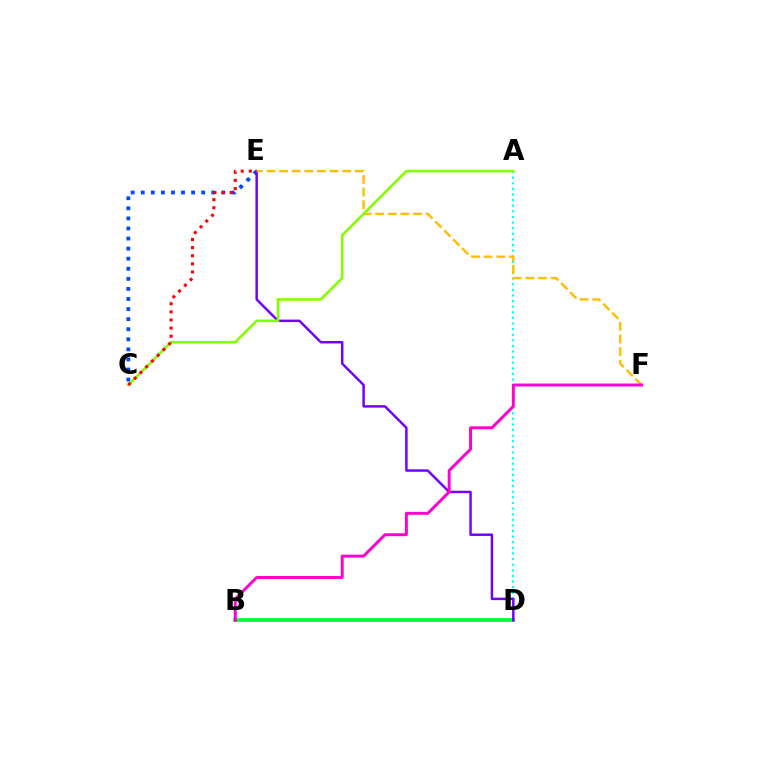{('A', 'D'): [{'color': '#00fff6', 'line_style': 'dotted', 'thickness': 1.52}], ('B', 'D'): [{'color': '#00ff39', 'line_style': 'solid', 'thickness': 2.69}], ('C', 'E'): [{'color': '#004bff', 'line_style': 'dotted', 'thickness': 2.74}, {'color': '#ff0000', 'line_style': 'dotted', 'thickness': 2.21}], ('D', 'E'): [{'color': '#7200ff', 'line_style': 'solid', 'thickness': 1.77}], ('E', 'F'): [{'color': '#ffbd00', 'line_style': 'dashed', 'thickness': 1.71}], ('B', 'F'): [{'color': '#ff00cf', 'line_style': 'solid', 'thickness': 2.11}], ('A', 'C'): [{'color': '#84ff00', 'line_style': 'solid', 'thickness': 1.88}]}